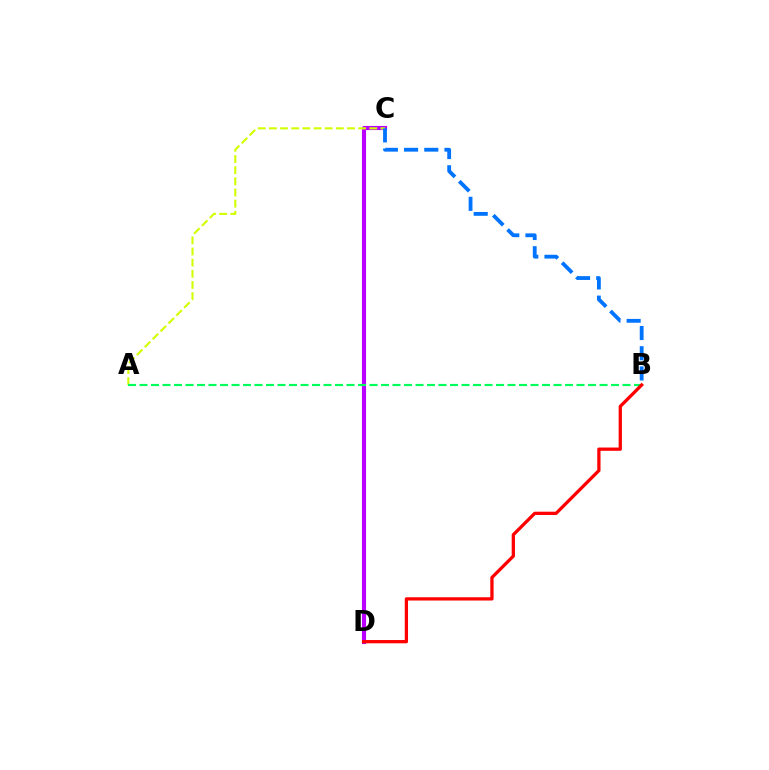{('C', 'D'): [{'color': '#b900ff', 'line_style': 'solid', 'thickness': 2.98}], ('A', 'C'): [{'color': '#d1ff00', 'line_style': 'dashed', 'thickness': 1.52}], ('B', 'C'): [{'color': '#0074ff', 'line_style': 'dashed', 'thickness': 2.75}], ('A', 'B'): [{'color': '#00ff5c', 'line_style': 'dashed', 'thickness': 1.56}], ('B', 'D'): [{'color': '#ff0000', 'line_style': 'solid', 'thickness': 2.35}]}